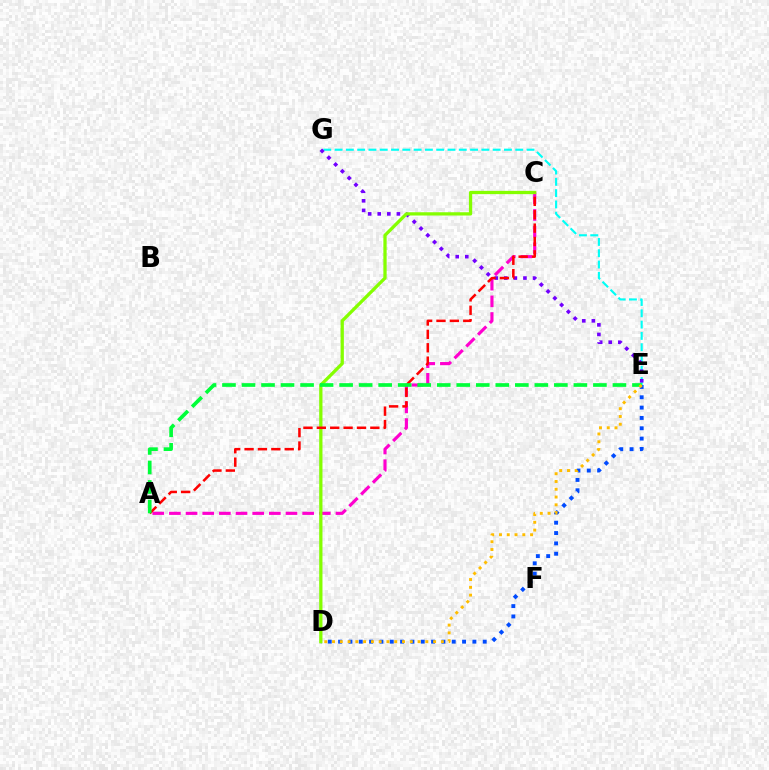{('A', 'C'): [{'color': '#ff00cf', 'line_style': 'dashed', 'thickness': 2.26}, {'color': '#ff0000', 'line_style': 'dashed', 'thickness': 1.82}], ('E', 'G'): [{'color': '#00fff6', 'line_style': 'dashed', 'thickness': 1.53}, {'color': '#7200ff', 'line_style': 'dotted', 'thickness': 2.6}], ('D', 'E'): [{'color': '#004bff', 'line_style': 'dotted', 'thickness': 2.81}, {'color': '#ffbd00', 'line_style': 'dotted', 'thickness': 2.11}], ('C', 'D'): [{'color': '#84ff00', 'line_style': 'solid', 'thickness': 2.36}], ('A', 'E'): [{'color': '#00ff39', 'line_style': 'dashed', 'thickness': 2.65}]}